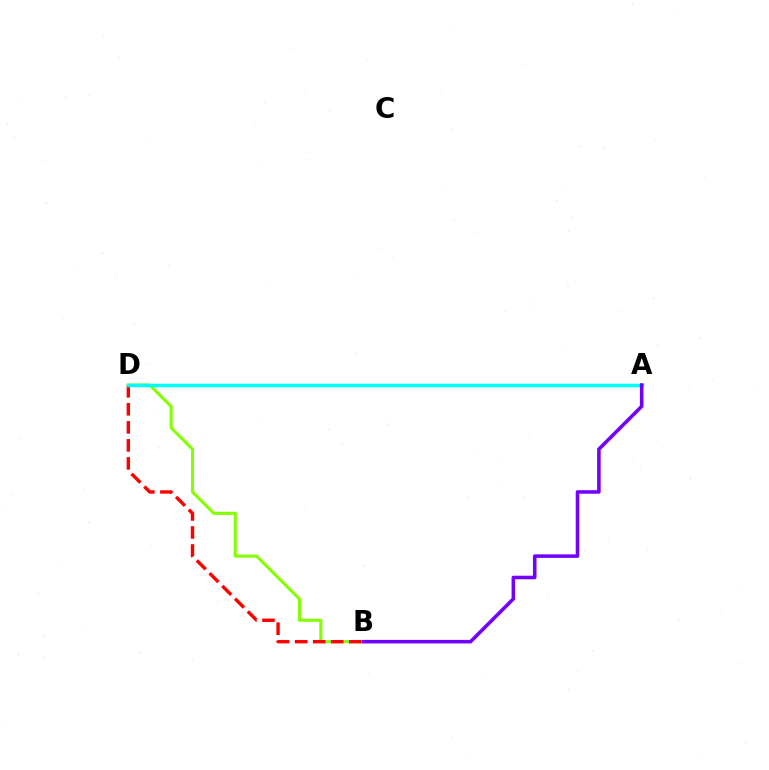{('B', 'D'): [{'color': '#84ff00', 'line_style': 'solid', 'thickness': 2.22}, {'color': '#ff0000', 'line_style': 'dashed', 'thickness': 2.45}], ('A', 'D'): [{'color': '#00fff6', 'line_style': 'solid', 'thickness': 2.52}], ('A', 'B'): [{'color': '#7200ff', 'line_style': 'solid', 'thickness': 2.56}]}